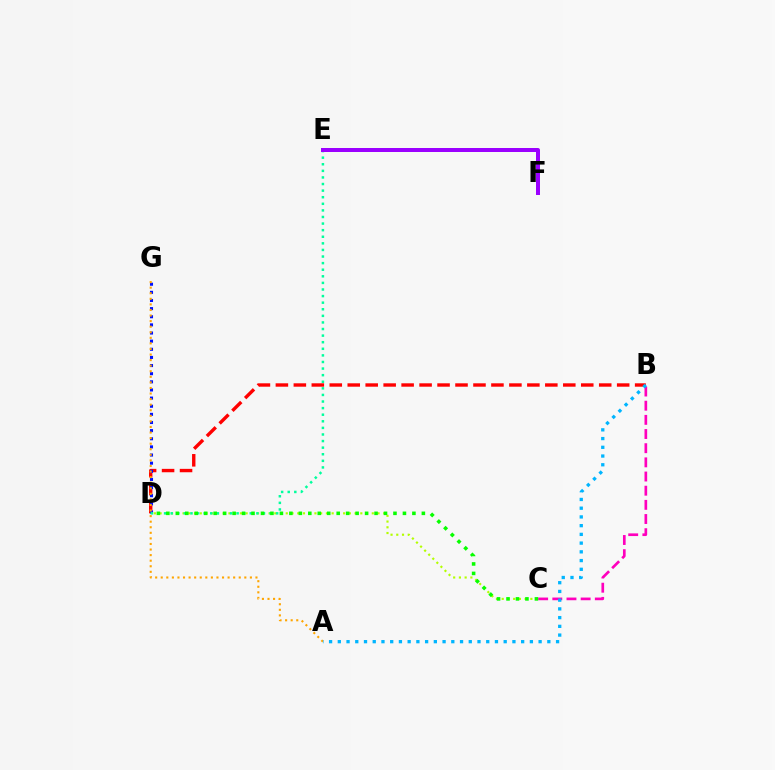{('B', 'D'): [{'color': '#ff0000', 'line_style': 'dashed', 'thickness': 2.44}], ('D', 'G'): [{'color': '#0010ff', 'line_style': 'dotted', 'thickness': 2.21}], ('C', 'D'): [{'color': '#b3ff00', 'line_style': 'dotted', 'thickness': 1.56}, {'color': '#08ff00', 'line_style': 'dotted', 'thickness': 2.57}], ('B', 'C'): [{'color': '#ff00bd', 'line_style': 'dashed', 'thickness': 1.92}], ('D', 'E'): [{'color': '#00ff9d', 'line_style': 'dotted', 'thickness': 1.79}], ('A', 'G'): [{'color': '#ffa500', 'line_style': 'dotted', 'thickness': 1.51}], ('E', 'F'): [{'color': '#9b00ff', 'line_style': 'solid', 'thickness': 2.87}], ('A', 'B'): [{'color': '#00b5ff', 'line_style': 'dotted', 'thickness': 2.37}]}